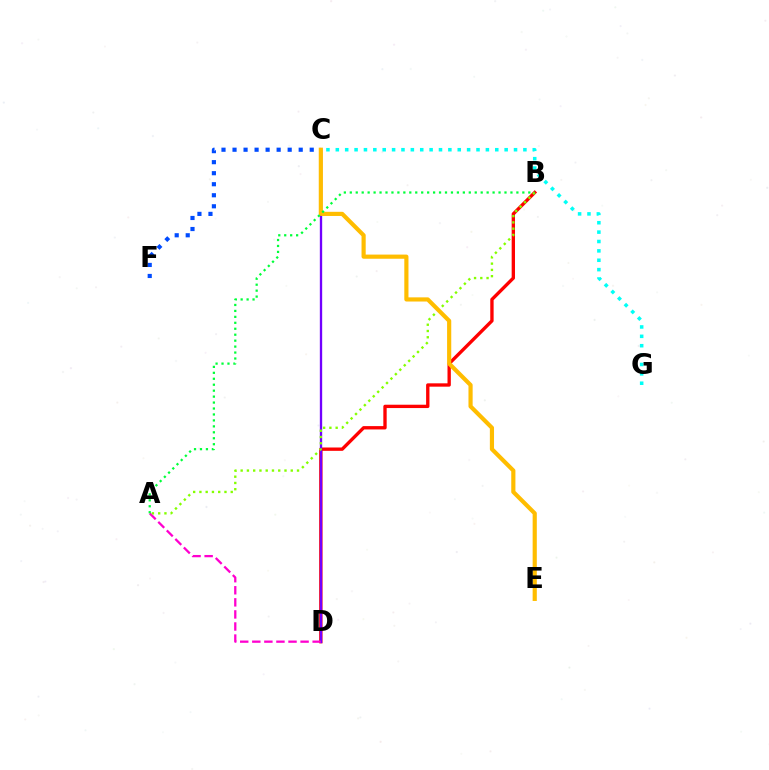{('B', 'D'): [{'color': '#ff0000', 'line_style': 'solid', 'thickness': 2.41}], ('C', 'D'): [{'color': '#7200ff', 'line_style': 'solid', 'thickness': 1.68}], ('A', 'D'): [{'color': '#ff00cf', 'line_style': 'dashed', 'thickness': 1.64}], ('A', 'B'): [{'color': '#84ff00', 'line_style': 'dotted', 'thickness': 1.7}, {'color': '#00ff39', 'line_style': 'dotted', 'thickness': 1.62}], ('C', 'G'): [{'color': '#00fff6', 'line_style': 'dotted', 'thickness': 2.55}], ('C', 'F'): [{'color': '#004bff', 'line_style': 'dotted', 'thickness': 3.0}], ('C', 'E'): [{'color': '#ffbd00', 'line_style': 'solid', 'thickness': 3.0}]}